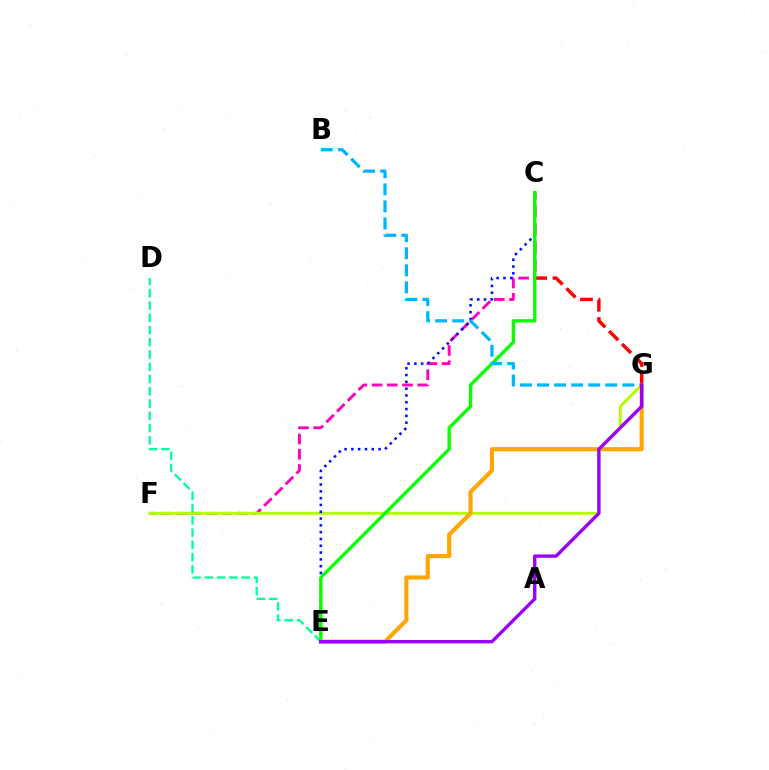{('C', 'F'): [{'color': '#ff00bd', 'line_style': 'dashed', 'thickness': 2.07}], ('C', 'G'): [{'color': '#ff0000', 'line_style': 'dashed', 'thickness': 2.47}], ('F', 'G'): [{'color': '#b3ff00', 'line_style': 'solid', 'thickness': 2.09}], ('E', 'G'): [{'color': '#ffa500', 'line_style': 'solid', 'thickness': 2.96}, {'color': '#9b00ff', 'line_style': 'solid', 'thickness': 2.42}], ('D', 'E'): [{'color': '#00ff9d', 'line_style': 'dashed', 'thickness': 1.66}], ('C', 'E'): [{'color': '#0010ff', 'line_style': 'dotted', 'thickness': 1.85}, {'color': '#08ff00', 'line_style': 'solid', 'thickness': 2.4}], ('B', 'G'): [{'color': '#00b5ff', 'line_style': 'dashed', 'thickness': 2.32}]}